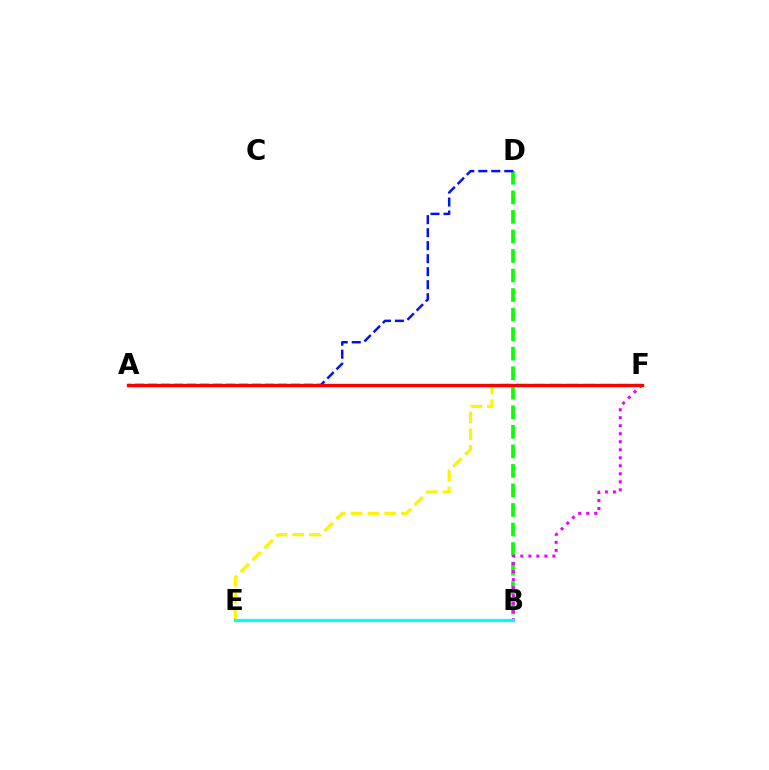{('B', 'D'): [{'color': '#08ff00', 'line_style': 'dashed', 'thickness': 2.65}], ('B', 'F'): [{'color': '#ee00ff', 'line_style': 'dotted', 'thickness': 2.18}], ('E', 'F'): [{'color': '#fcf500', 'line_style': 'dashed', 'thickness': 2.28}], ('B', 'E'): [{'color': '#00fff6', 'line_style': 'solid', 'thickness': 2.33}], ('A', 'D'): [{'color': '#0010ff', 'line_style': 'dashed', 'thickness': 1.77}], ('A', 'F'): [{'color': '#ff0000', 'line_style': 'solid', 'thickness': 2.39}]}